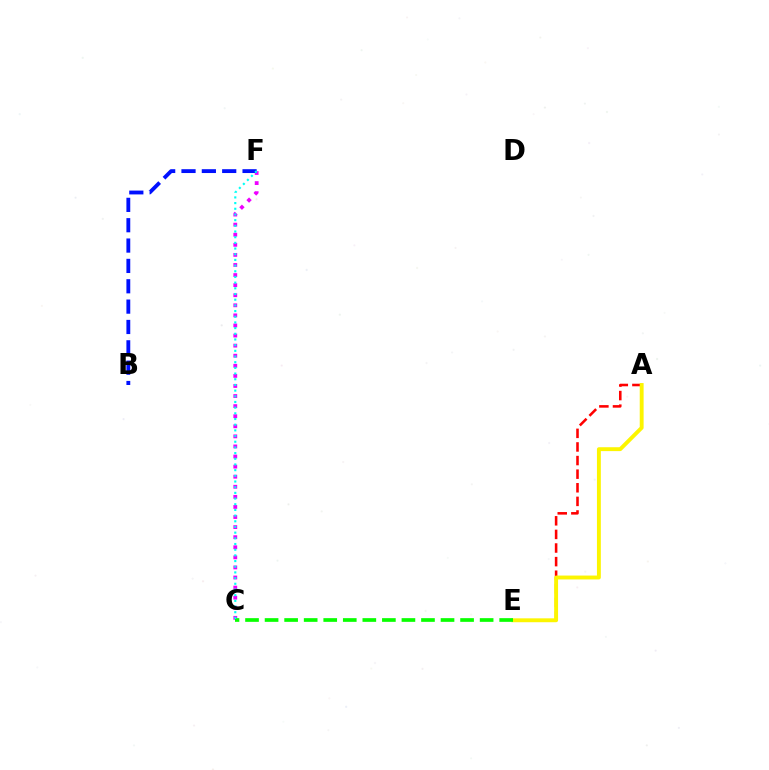{('C', 'F'): [{'color': '#ee00ff', 'line_style': 'dotted', 'thickness': 2.74}, {'color': '#00fff6', 'line_style': 'dotted', 'thickness': 1.54}], ('A', 'E'): [{'color': '#ff0000', 'line_style': 'dashed', 'thickness': 1.85}, {'color': '#fcf500', 'line_style': 'solid', 'thickness': 2.8}], ('C', 'E'): [{'color': '#08ff00', 'line_style': 'dashed', 'thickness': 2.66}], ('B', 'F'): [{'color': '#0010ff', 'line_style': 'dashed', 'thickness': 2.76}]}